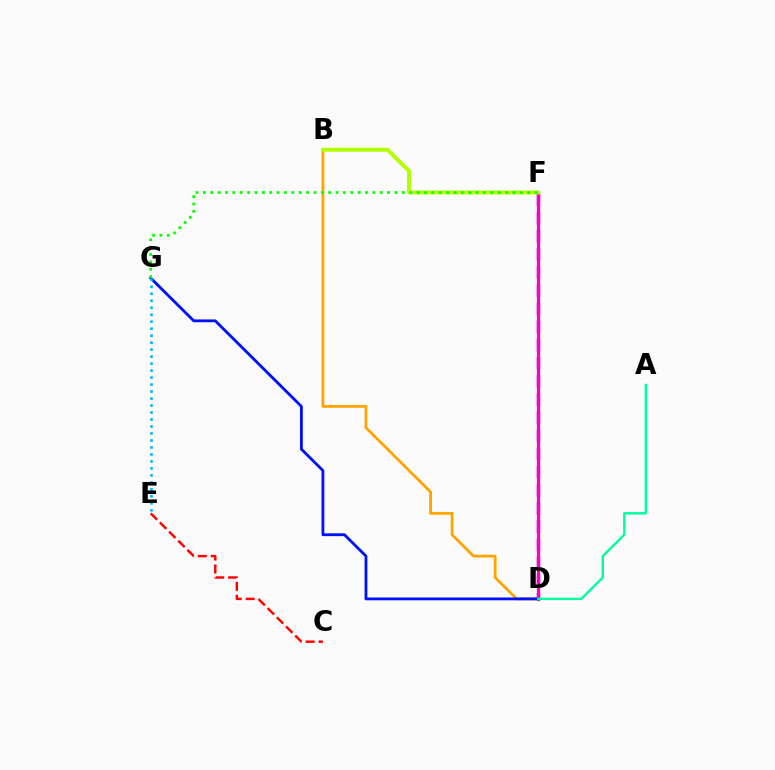{('D', 'F'): [{'color': '#9b00ff', 'line_style': 'dashed', 'thickness': 2.47}, {'color': '#ff00bd', 'line_style': 'solid', 'thickness': 2.33}], ('C', 'E'): [{'color': '#ff0000', 'line_style': 'dashed', 'thickness': 1.76}], ('B', 'D'): [{'color': '#ffa500', 'line_style': 'solid', 'thickness': 2.02}], ('D', 'G'): [{'color': '#0010ff', 'line_style': 'solid', 'thickness': 2.02}], ('E', 'G'): [{'color': '#00b5ff', 'line_style': 'dotted', 'thickness': 1.9}], ('B', 'F'): [{'color': '#b3ff00', 'line_style': 'solid', 'thickness': 2.84}], ('A', 'D'): [{'color': '#00ff9d', 'line_style': 'solid', 'thickness': 1.74}], ('F', 'G'): [{'color': '#08ff00', 'line_style': 'dotted', 'thickness': 2.0}]}